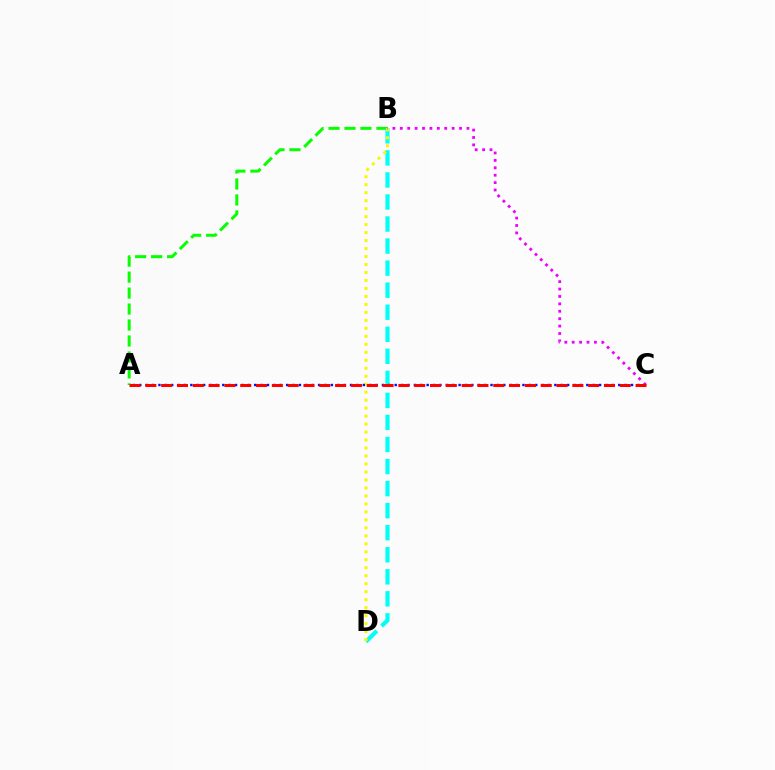{('A', 'B'): [{'color': '#08ff00', 'line_style': 'dashed', 'thickness': 2.17}], ('B', 'D'): [{'color': '#00fff6', 'line_style': 'dashed', 'thickness': 3.0}, {'color': '#fcf500', 'line_style': 'dotted', 'thickness': 2.17}], ('A', 'C'): [{'color': '#0010ff', 'line_style': 'dotted', 'thickness': 1.74}, {'color': '#ff0000', 'line_style': 'dashed', 'thickness': 2.15}], ('B', 'C'): [{'color': '#ee00ff', 'line_style': 'dotted', 'thickness': 2.01}]}